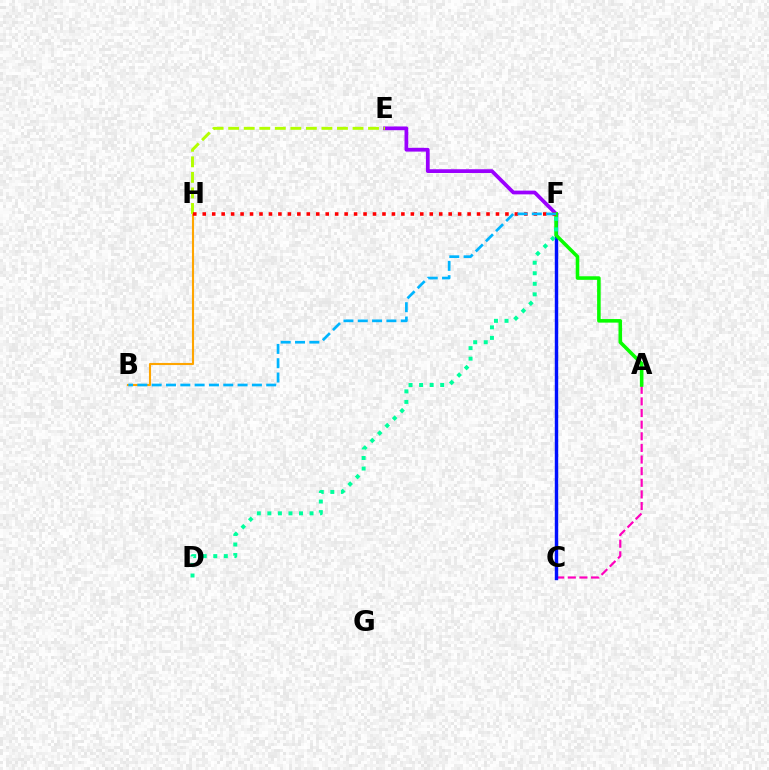{('E', 'F'): [{'color': '#9b00ff', 'line_style': 'solid', 'thickness': 2.7}], ('B', 'H'): [{'color': '#ffa500', 'line_style': 'solid', 'thickness': 1.52}], ('A', 'C'): [{'color': '#ff00bd', 'line_style': 'dashed', 'thickness': 1.58}], ('C', 'F'): [{'color': '#0010ff', 'line_style': 'solid', 'thickness': 2.47}], ('E', 'H'): [{'color': '#b3ff00', 'line_style': 'dashed', 'thickness': 2.11}], ('A', 'F'): [{'color': '#08ff00', 'line_style': 'solid', 'thickness': 2.57}], ('F', 'H'): [{'color': '#ff0000', 'line_style': 'dotted', 'thickness': 2.57}], ('D', 'F'): [{'color': '#00ff9d', 'line_style': 'dotted', 'thickness': 2.86}], ('B', 'F'): [{'color': '#00b5ff', 'line_style': 'dashed', 'thickness': 1.95}]}